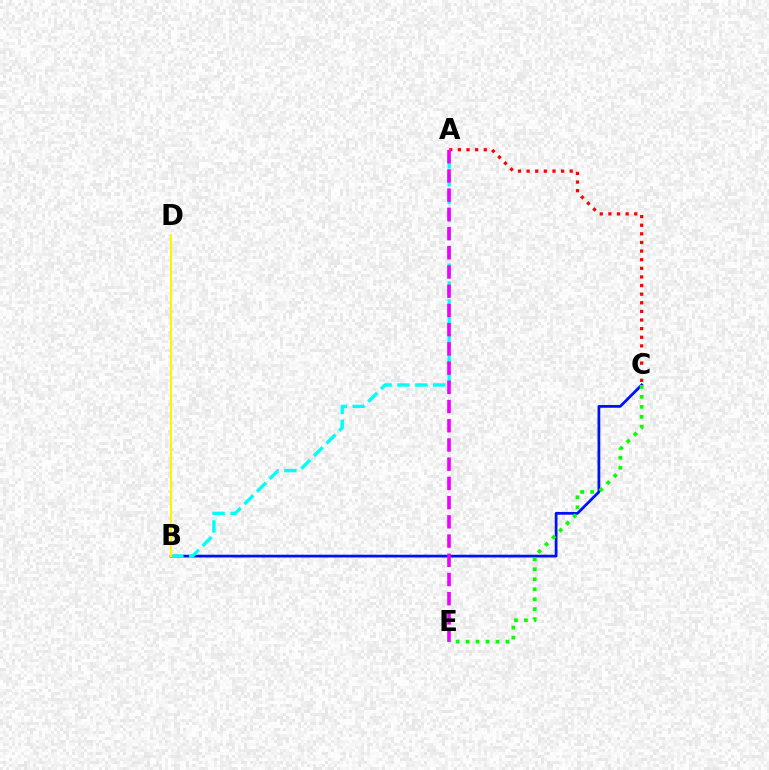{('B', 'C'): [{'color': '#0010ff', 'line_style': 'solid', 'thickness': 1.99}], ('A', 'C'): [{'color': '#ff0000', 'line_style': 'dotted', 'thickness': 2.34}], ('A', 'B'): [{'color': '#00fff6', 'line_style': 'dashed', 'thickness': 2.43}], ('A', 'E'): [{'color': '#ee00ff', 'line_style': 'dashed', 'thickness': 2.61}], ('B', 'D'): [{'color': '#fcf500', 'line_style': 'solid', 'thickness': 1.53}], ('C', 'E'): [{'color': '#08ff00', 'line_style': 'dotted', 'thickness': 2.71}]}